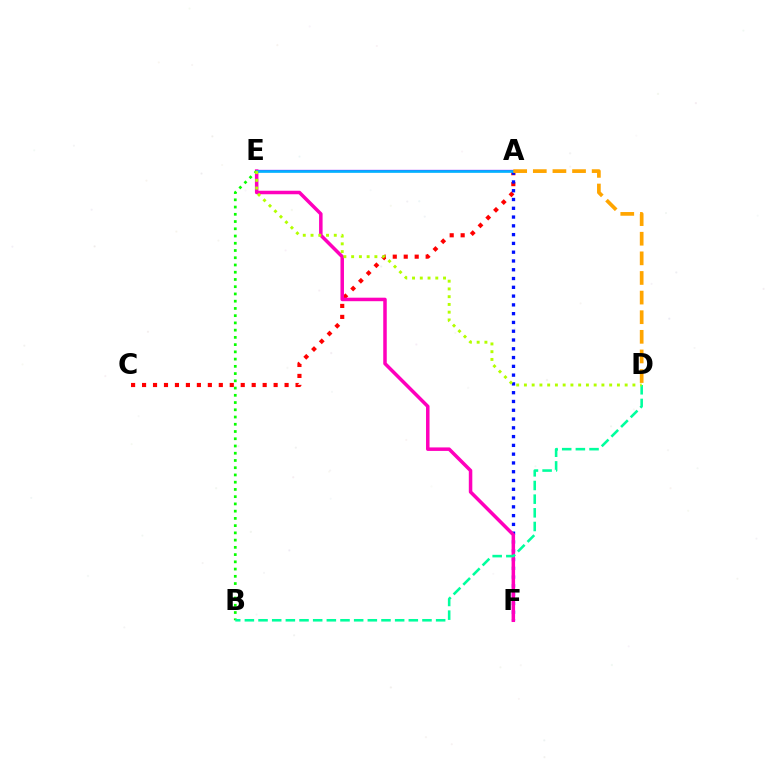{('A', 'C'): [{'color': '#ff0000', 'line_style': 'dotted', 'thickness': 2.98}], ('A', 'F'): [{'color': '#0010ff', 'line_style': 'dotted', 'thickness': 2.39}], ('A', 'E'): [{'color': '#9b00ff', 'line_style': 'solid', 'thickness': 1.65}, {'color': '#00b5ff', 'line_style': 'solid', 'thickness': 1.9}], ('E', 'F'): [{'color': '#ff00bd', 'line_style': 'solid', 'thickness': 2.53}], ('B', 'E'): [{'color': '#08ff00', 'line_style': 'dotted', 'thickness': 1.97}], ('A', 'D'): [{'color': '#ffa500', 'line_style': 'dashed', 'thickness': 2.67}], ('B', 'D'): [{'color': '#00ff9d', 'line_style': 'dashed', 'thickness': 1.86}], ('D', 'E'): [{'color': '#b3ff00', 'line_style': 'dotted', 'thickness': 2.11}]}